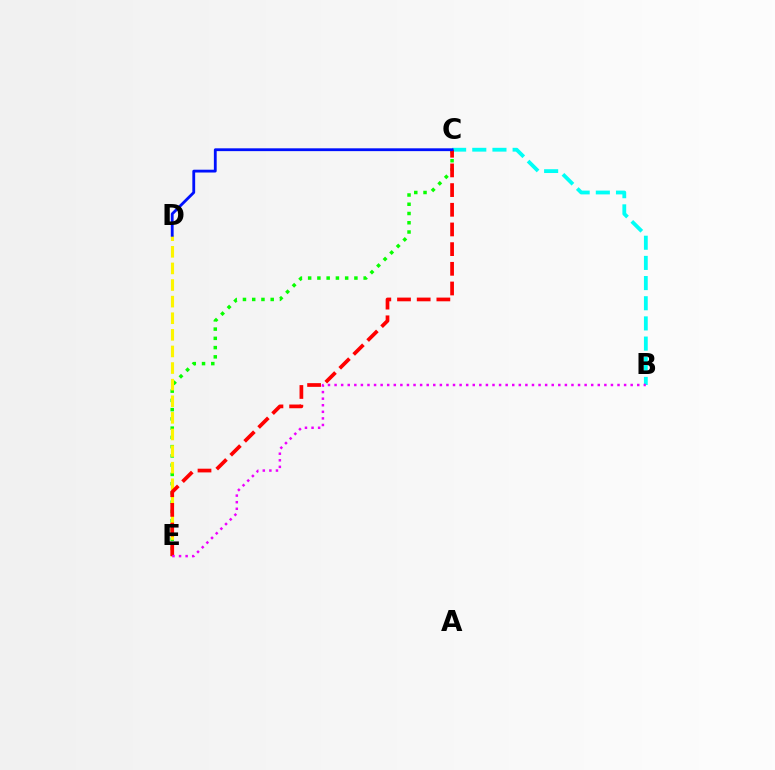{('B', 'C'): [{'color': '#00fff6', 'line_style': 'dashed', 'thickness': 2.74}], ('C', 'E'): [{'color': '#08ff00', 'line_style': 'dotted', 'thickness': 2.51}, {'color': '#ff0000', 'line_style': 'dashed', 'thickness': 2.67}], ('D', 'E'): [{'color': '#fcf500', 'line_style': 'dashed', 'thickness': 2.26}], ('C', 'D'): [{'color': '#0010ff', 'line_style': 'solid', 'thickness': 2.03}], ('B', 'E'): [{'color': '#ee00ff', 'line_style': 'dotted', 'thickness': 1.79}]}